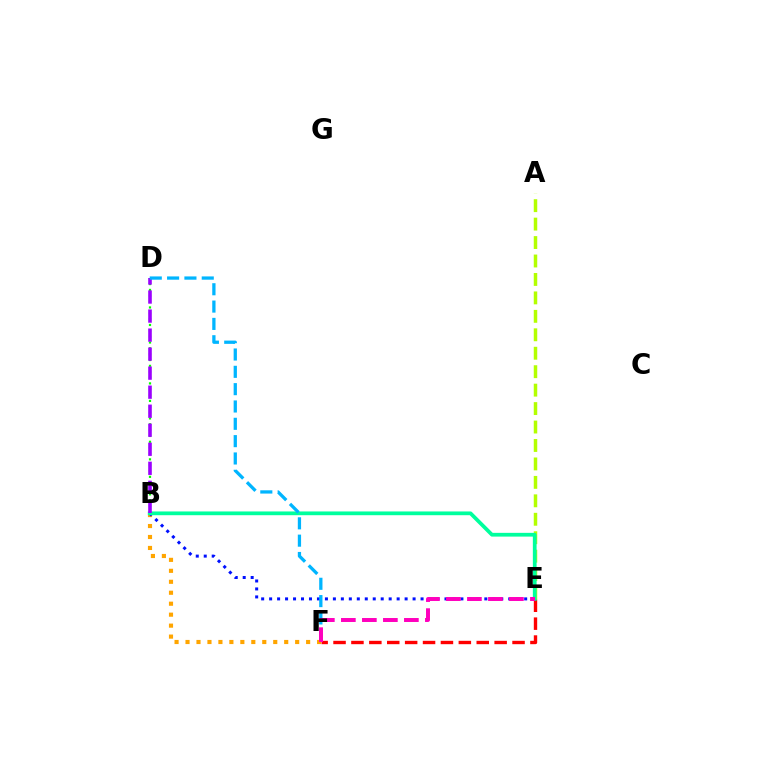{('A', 'E'): [{'color': '#b3ff00', 'line_style': 'dashed', 'thickness': 2.51}], ('B', 'F'): [{'color': '#ffa500', 'line_style': 'dotted', 'thickness': 2.98}], ('E', 'F'): [{'color': '#ff0000', 'line_style': 'dashed', 'thickness': 2.43}, {'color': '#ff00bd', 'line_style': 'dashed', 'thickness': 2.85}], ('B', 'D'): [{'color': '#08ff00', 'line_style': 'dotted', 'thickness': 1.59}, {'color': '#9b00ff', 'line_style': 'dashed', 'thickness': 2.59}], ('B', 'E'): [{'color': '#0010ff', 'line_style': 'dotted', 'thickness': 2.17}, {'color': '#00ff9d', 'line_style': 'solid', 'thickness': 2.7}], ('D', 'F'): [{'color': '#00b5ff', 'line_style': 'dashed', 'thickness': 2.35}]}